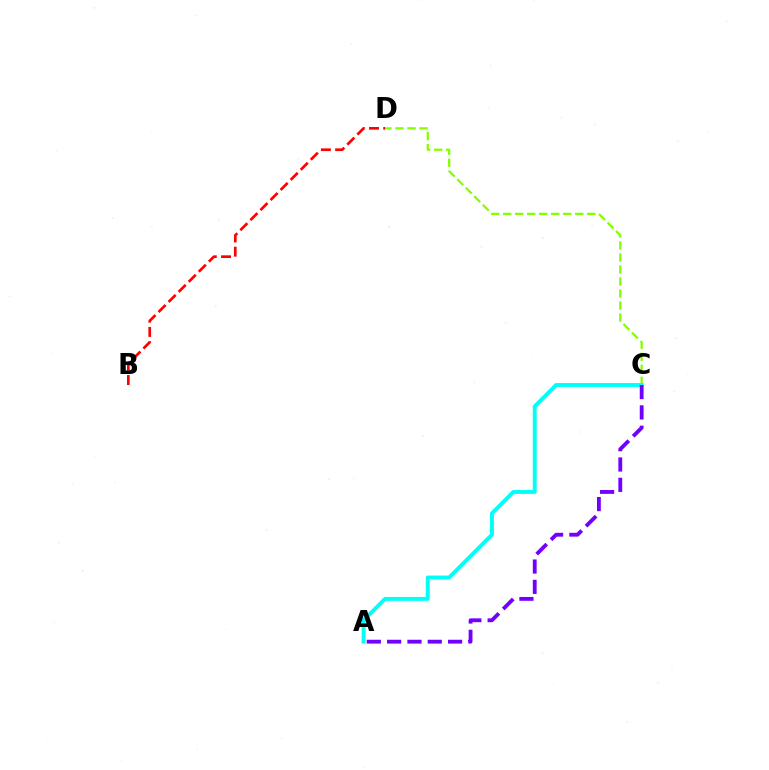{('C', 'D'): [{'color': '#84ff00', 'line_style': 'dashed', 'thickness': 1.63}], ('B', 'D'): [{'color': '#ff0000', 'line_style': 'dashed', 'thickness': 1.94}], ('A', 'C'): [{'color': '#00fff6', 'line_style': 'solid', 'thickness': 2.82}, {'color': '#7200ff', 'line_style': 'dashed', 'thickness': 2.76}]}